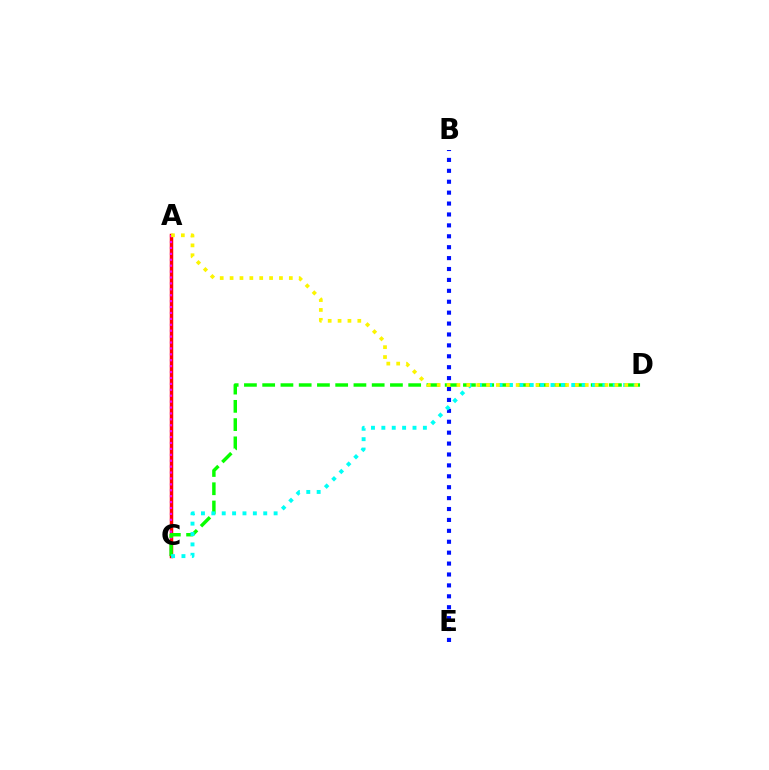{('A', 'C'): [{'color': '#ff0000', 'line_style': 'solid', 'thickness': 2.49}, {'color': '#ee00ff', 'line_style': 'dotted', 'thickness': 1.61}], ('B', 'E'): [{'color': '#0010ff', 'line_style': 'dotted', 'thickness': 2.96}], ('C', 'D'): [{'color': '#08ff00', 'line_style': 'dashed', 'thickness': 2.48}, {'color': '#00fff6', 'line_style': 'dotted', 'thickness': 2.82}], ('A', 'D'): [{'color': '#fcf500', 'line_style': 'dotted', 'thickness': 2.68}]}